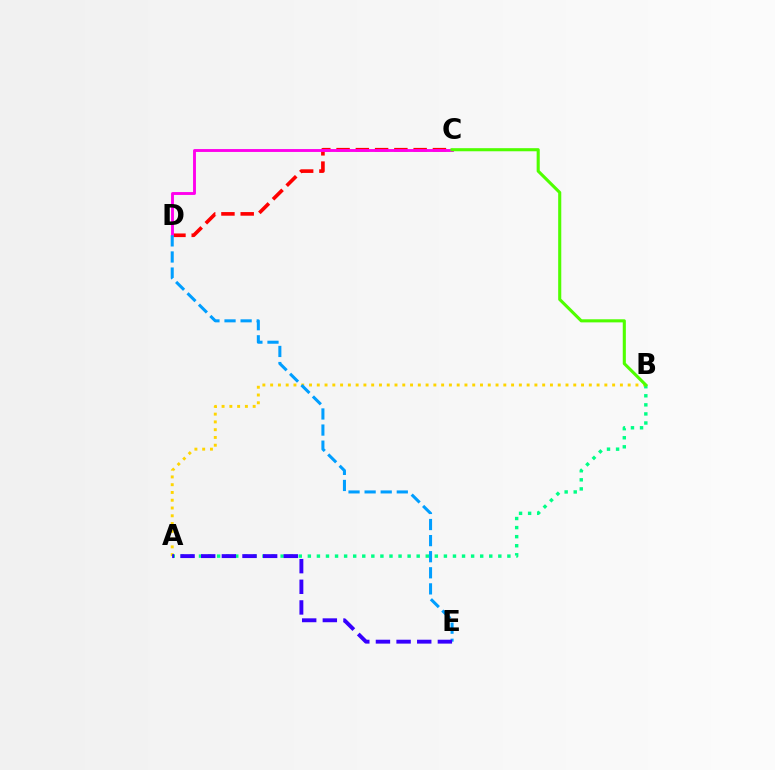{('C', 'D'): [{'color': '#ff0000', 'line_style': 'dashed', 'thickness': 2.62}, {'color': '#ff00ed', 'line_style': 'solid', 'thickness': 2.08}], ('A', 'B'): [{'color': '#ffd500', 'line_style': 'dotted', 'thickness': 2.11}, {'color': '#00ff86', 'line_style': 'dotted', 'thickness': 2.46}], ('D', 'E'): [{'color': '#009eff', 'line_style': 'dashed', 'thickness': 2.19}], ('B', 'C'): [{'color': '#4fff00', 'line_style': 'solid', 'thickness': 2.23}], ('A', 'E'): [{'color': '#3700ff', 'line_style': 'dashed', 'thickness': 2.8}]}